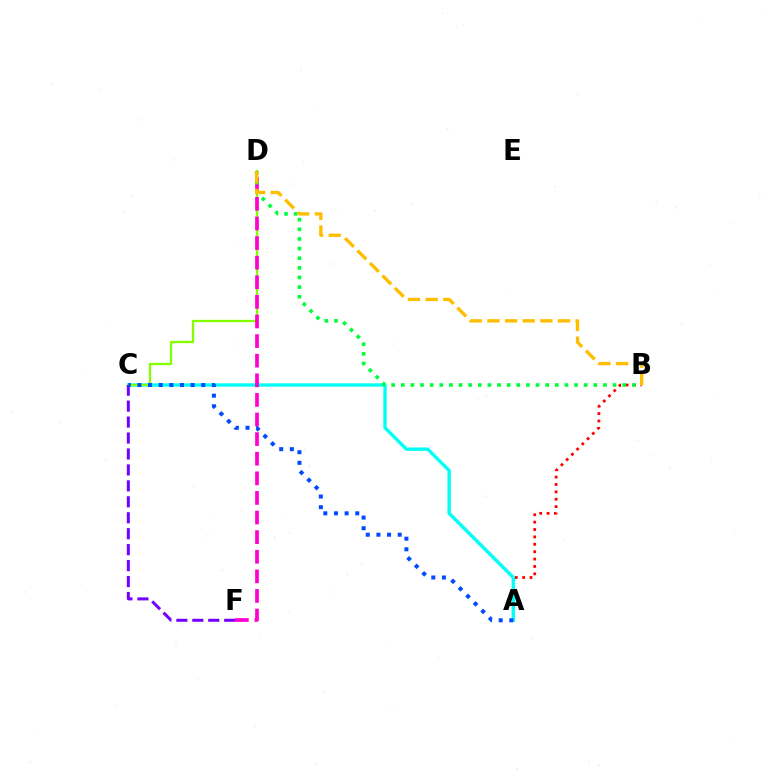{('A', 'B'): [{'color': '#ff0000', 'line_style': 'dotted', 'thickness': 2.01}], ('A', 'C'): [{'color': '#00fff6', 'line_style': 'solid', 'thickness': 2.42}, {'color': '#004bff', 'line_style': 'dotted', 'thickness': 2.89}], ('C', 'D'): [{'color': '#84ff00', 'line_style': 'solid', 'thickness': 1.65}], ('C', 'F'): [{'color': '#7200ff', 'line_style': 'dashed', 'thickness': 2.17}], ('D', 'F'): [{'color': '#ff00cf', 'line_style': 'dashed', 'thickness': 2.66}], ('B', 'D'): [{'color': '#00ff39', 'line_style': 'dotted', 'thickness': 2.62}, {'color': '#ffbd00', 'line_style': 'dashed', 'thickness': 2.4}]}